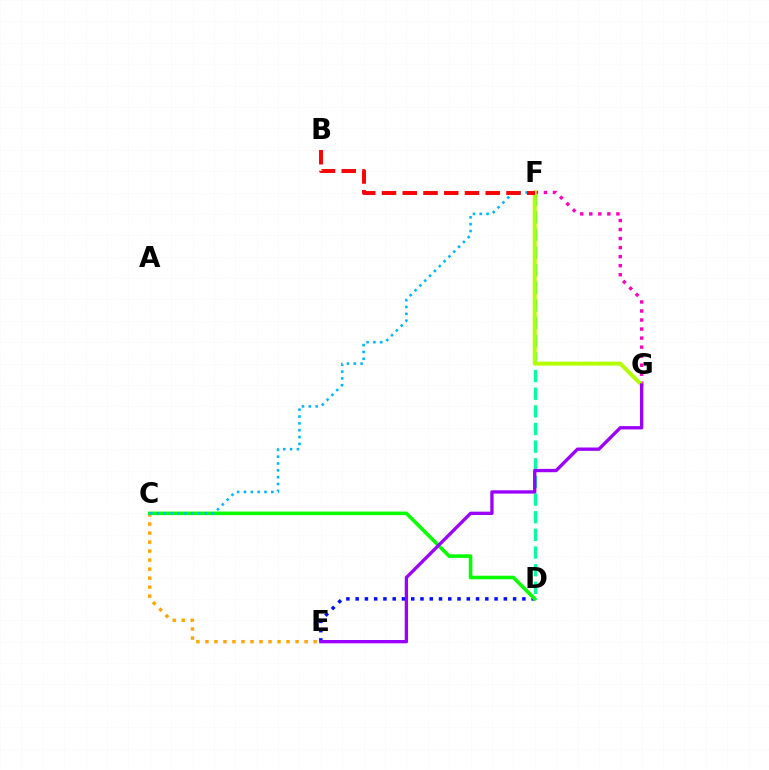{('D', 'E'): [{'color': '#0010ff', 'line_style': 'dotted', 'thickness': 2.52}], ('C', 'E'): [{'color': '#ffa500', 'line_style': 'dotted', 'thickness': 2.45}], ('C', 'D'): [{'color': '#08ff00', 'line_style': 'solid', 'thickness': 2.57}], ('C', 'F'): [{'color': '#00b5ff', 'line_style': 'dotted', 'thickness': 1.86}], ('D', 'F'): [{'color': '#00ff9d', 'line_style': 'dashed', 'thickness': 2.4}], ('F', 'G'): [{'color': '#ff00bd', 'line_style': 'dotted', 'thickness': 2.45}, {'color': '#b3ff00', 'line_style': 'solid', 'thickness': 2.86}], ('B', 'F'): [{'color': '#ff0000', 'line_style': 'dashed', 'thickness': 2.82}], ('E', 'G'): [{'color': '#9b00ff', 'line_style': 'solid', 'thickness': 2.4}]}